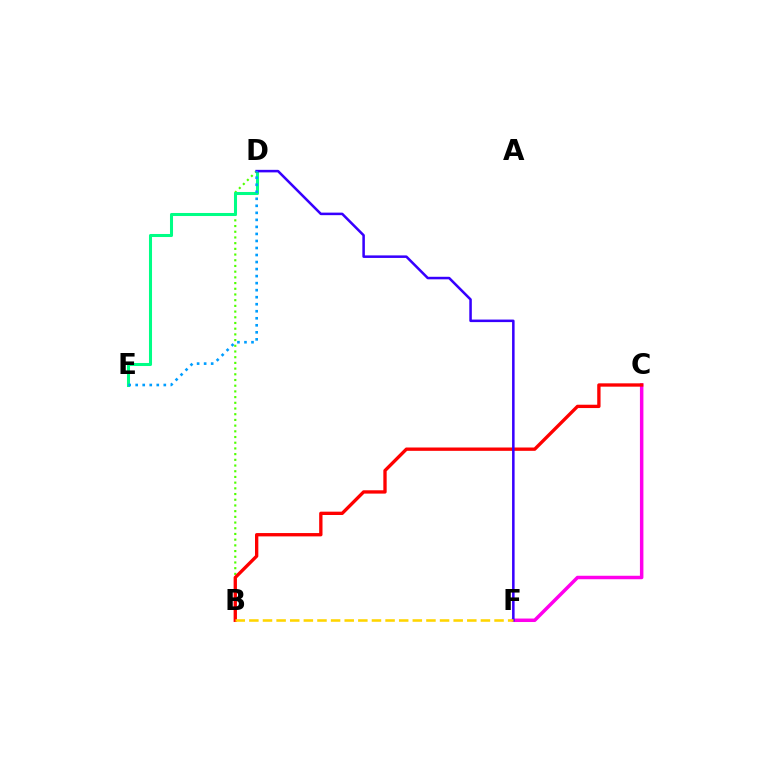{('C', 'F'): [{'color': '#ff00ed', 'line_style': 'solid', 'thickness': 2.51}], ('B', 'D'): [{'color': '#4fff00', 'line_style': 'dotted', 'thickness': 1.55}], ('B', 'C'): [{'color': '#ff0000', 'line_style': 'solid', 'thickness': 2.4}], ('D', 'E'): [{'color': '#00ff86', 'line_style': 'solid', 'thickness': 2.19}, {'color': '#009eff', 'line_style': 'dotted', 'thickness': 1.91}], ('D', 'F'): [{'color': '#3700ff', 'line_style': 'solid', 'thickness': 1.82}], ('B', 'F'): [{'color': '#ffd500', 'line_style': 'dashed', 'thickness': 1.85}]}